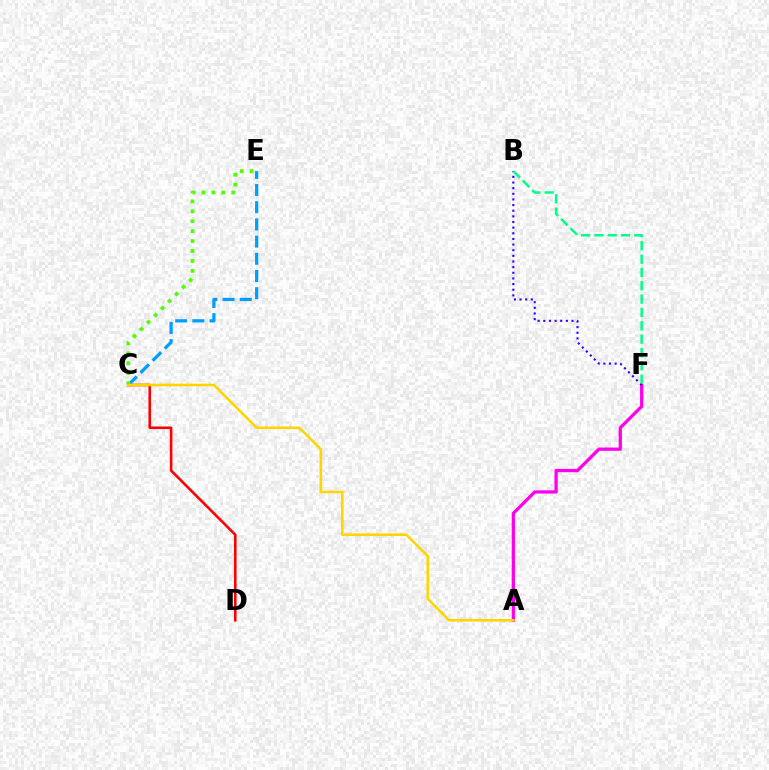{('A', 'F'): [{'color': '#ff00ed', 'line_style': 'solid', 'thickness': 2.34}], ('C', 'D'): [{'color': '#ff0000', 'line_style': 'solid', 'thickness': 1.86}], ('C', 'E'): [{'color': '#009eff', 'line_style': 'dashed', 'thickness': 2.34}, {'color': '#4fff00', 'line_style': 'dotted', 'thickness': 2.7}], ('B', 'F'): [{'color': '#3700ff', 'line_style': 'dotted', 'thickness': 1.53}, {'color': '#00ff86', 'line_style': 'dashed', 'thickness': 1.81}], ('A', 'C'): [{'color': '#ffd500', 'line_style': 'solid', 'thickness': 1.85}]}